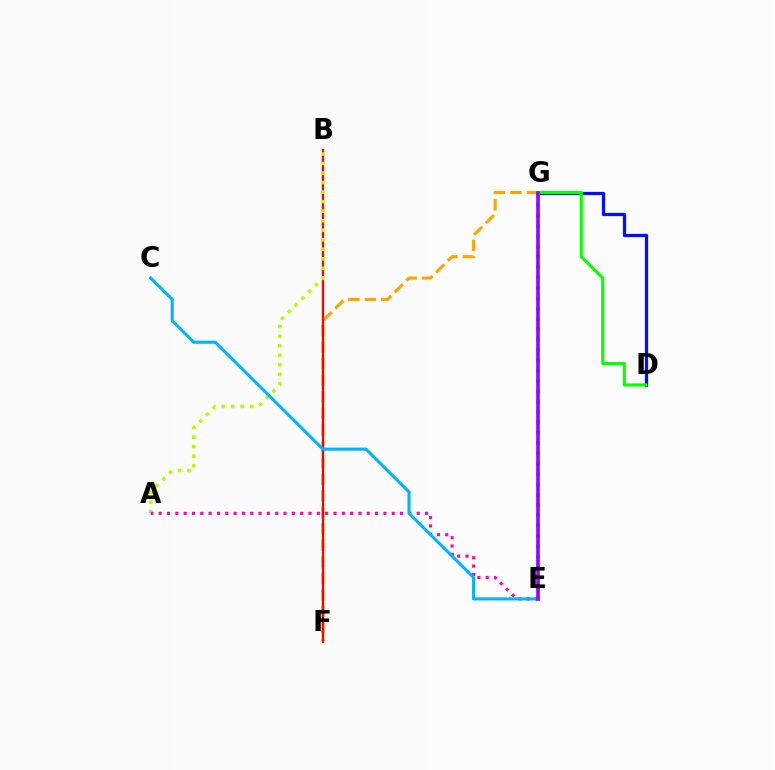{('D', 'G'): [{'color': '#0010ff', 'line_style': 'solid', 'thickness': 2.34}, {'color': '#08ff00', 'line_style': 'solid', 'thickness': 2.27}], ('F', 'G'): [{'color': '#ffa500', 'line_style': 'dashed', 'thickness': 2.24}], ('B', 'F'): [{'color': '#ff0000', 'line_style': 'solid', 'thickness': 1.63}], ('A', 'B'): [{'color': '#b3ff00', 'line_style': 'dotted', 'thickness': 2.59}], ('A', 'E'): [{'color': '#ff00bd', 'line_style': 'dotted', 'thickness': 2.26}], ('C', 'E'): [{'color': '#00b5ff', 'line_style': 'solid', 'thickness': 2.23}], ('E', 'G'): [{'color': '#00ff9d', 'line_style': 'dotted', 'thickness': 2.81}, {'color': '#9b00ff', 'line_style': 'solid', 'thickness': 2.6}]}